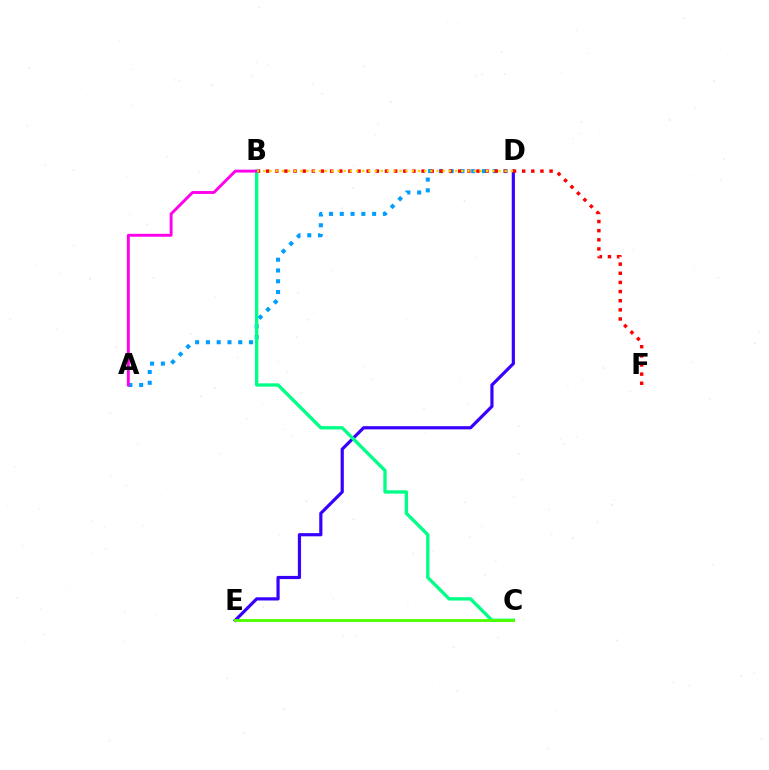{('A', 'D'): [{'color': '#009eff', 'line_style': 'dotted', 'thickness': 2.93}], ('D', 'E'): [{'color': '#3700ff', 'line_style': 'solid', 'thickness': 2.29}], ('B', 'F'): [{'color': '#ff0000', 'line_style': 'dotted', 'thickness': 2.48}], ('B', 'C'): [{'color': '#00ff86', 'line_style': 'solid', 'thickness': 2.4}], ('A', 'B'): [{'color': '#ff00ed', 'line_style': 'solid', 'thickness': 2.09}], ('C', 'E'): [{'color': '#4fff00', 'line_style': 'solid', 'thickness': 2.07}], ('B', 'D'): [{'color': '#ffd500', 'line_style': 'dotted', 'thickness': 1.68}]}